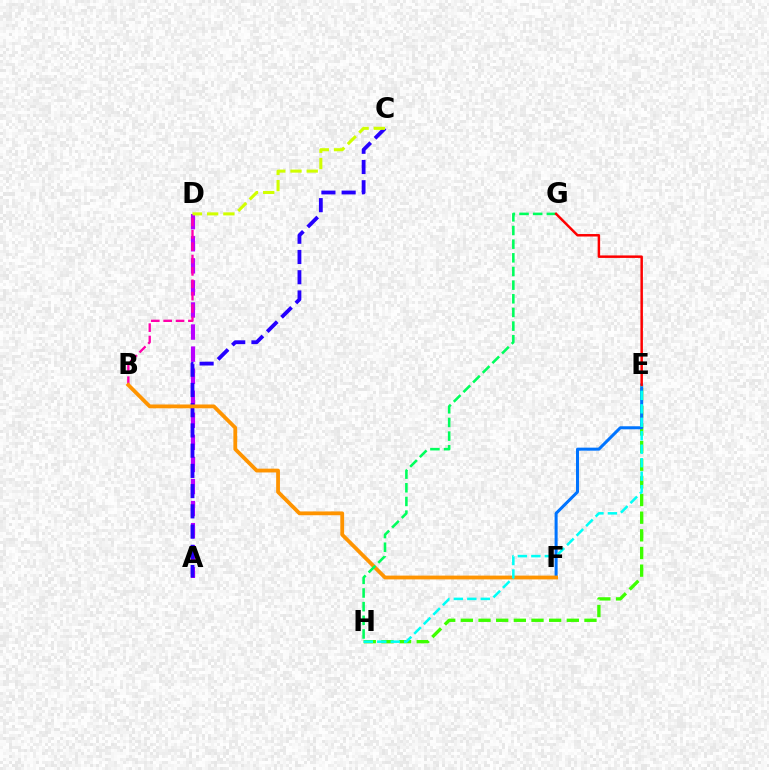{('A', 'D'): [{'color': '#b900ff', 'line_style': 'dashed', 'thickness': 3.0}], ('E', 'H'): [{'color': '#3dff00', 'line_style': 'dashed', 'thickness': 2.4}, {'color': '#00fff6', 'line_style': 'dashed', 'thickness': 1.83}], ('A', 'C'): [{'color': '#2500ff', 'line_style': 'dashed', 'thickness': 2.75}], ('E', 'F'): [{'color': '#0074ff', 'line_style': 'solid', 'thickness': 2.18}], ('B', 'D'): [{'color': '#ff00ac', 'line_style': 'dashed', 'thickness': 1.68}], ('C', 'D'): [{'color': '#d1ff00', 'line_style': 'dashed', 'thickness': 2.2}], ('B', 'F'): [{'color': '#ff9400', 'line_style': 'solid', 'thickness': 2.73}], ('G', 'H'): [{'color': '#00ff5c', 'line_style': 'dashed', 'thickness': 1.86}], ('E', 'G'): [{'color': '#ff0000', 'line_style': 'solid', 'thickness': 1.79}]}